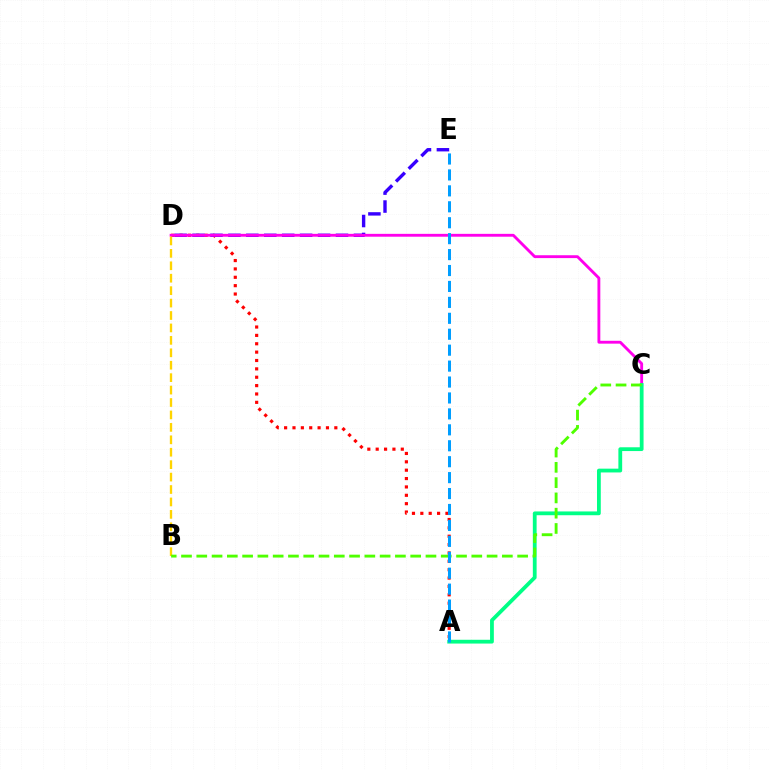{('A', 'D'): [{'color': '#ff0000', 'line_style': 'dotted', 'thickness': 2.27}], ('D', 'E'): [{'color': '#3700ff', 'line_style': 'dashed', 'thickness': 2.44}], ('C', 'D'): [{'color': '#ff00ed', 'line_style': 'solid', 'thickness': 2.06}], ('A', 'C'): [{'color': '#00ff86', 'line_style': 'solid', 'thickness': 2.73}], ('B', 'D'): [{'color': '#ffd500', 'line_style': 'dashed', 'thickness': 1.69}], ('B', 'C'): [{'color': '#4fff00', 'line_style': 'dashed', 'thickness': 2.08}], ('A', 'E'): [{'color': '#009eff', 'line_style': 'dashed', 'thickness': 2.16}]}